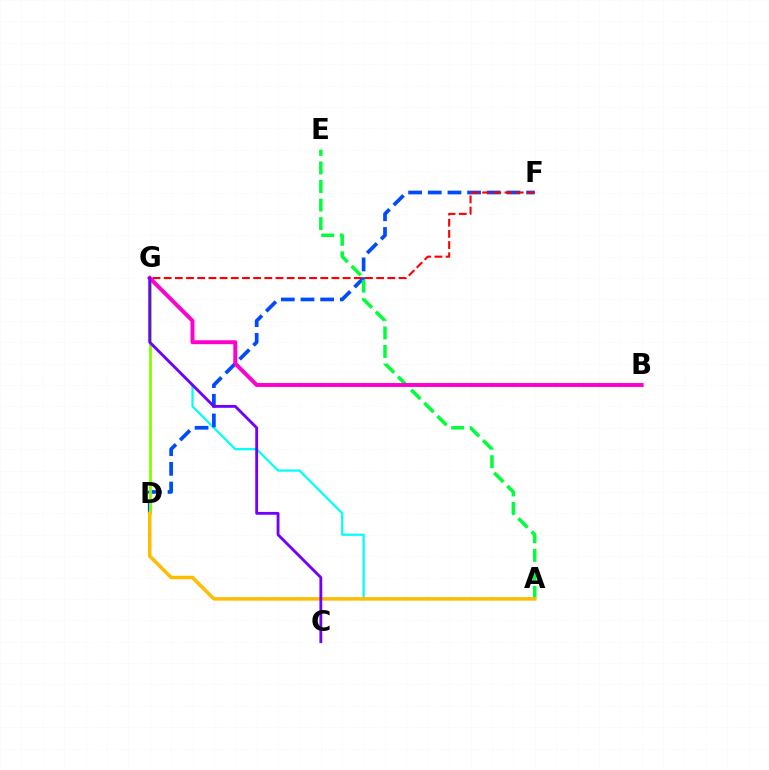{('A', 'G'): [{'color': '#00fff6', 'line_style': 'solid', 'thickness': 1.6}], ('D', 'F'): [{'color': '#004bff', 'line_style': 'dashed', 'thickness': 2.67}], ('D', 'G'): [{'color': '#84ff00', 'line_style': 'solid', 'thickness': 2.04}], ('A', 'E'): [{'color': '#00ff39', 'line_style': 'dashed', 'thickness': 2.52}], ('B', 'G'): [{'color': '#ff00cf', 'line_style': 'solid', 'thickness': 2.84}], ('F', 'G'): [{'color': '#ff0000', 'line_style': 'dashed', 'thickness': 1.52}], ('A', 'D'): [{'color': '#ffbd00', 'line_style': 'solid', 'thickness': 2.54}], ('C', 'G'): [{'color': '#7200ff', 'line_style': 'solid', 'thickness': 2.05}]}